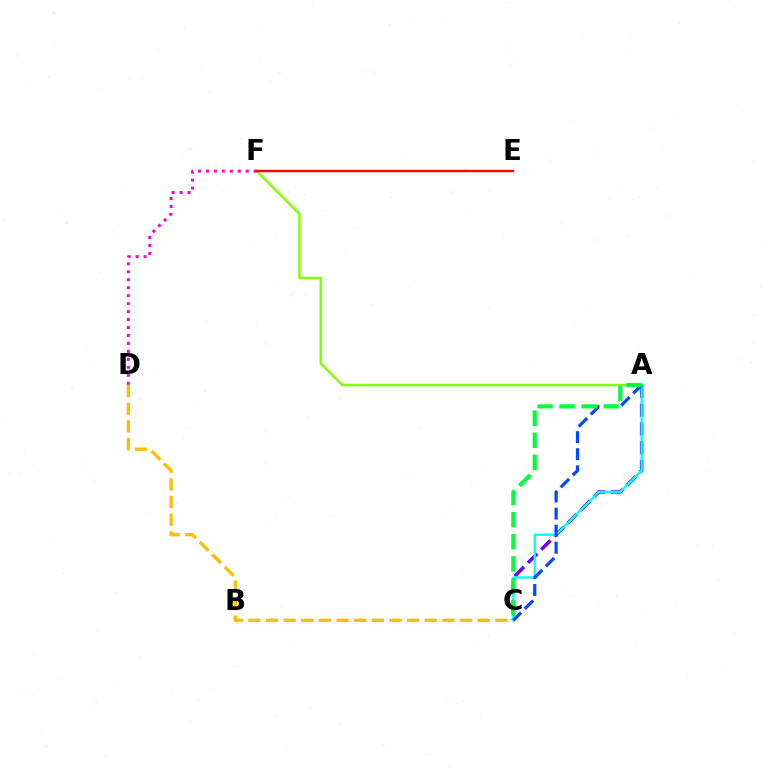{('A', 'F'): [{'color': '#84ff00', 'line_style': 'solid', 'thickness': 1.8}], ('A', 'C'): [{'color': '#7200ff', 'line_style': 'dashed', 'thickness': 2.54}, {'color': '#00fff6', 'line_style': 'solid', 'thickness': 1.7}, {'color': '#004bff', 'line_style': 'dashed', 'thickness': 2.32}, {'color': '#00ff39', 'line_style': 'dashed', 'thickness': 3.0}], ('C', 'D'): [{'color': '#ffbd00', 'line_style': 'dashed', 'thickness': 2.4}], ('D', 'F'): [{'color': '#ff00cf', 'line_style': 'dotted', 'thickness': 2.16}], ('E', 'F'): [{'color': '#ff0000', 'line_style': 'solid', 'thickness': 1.71}]}